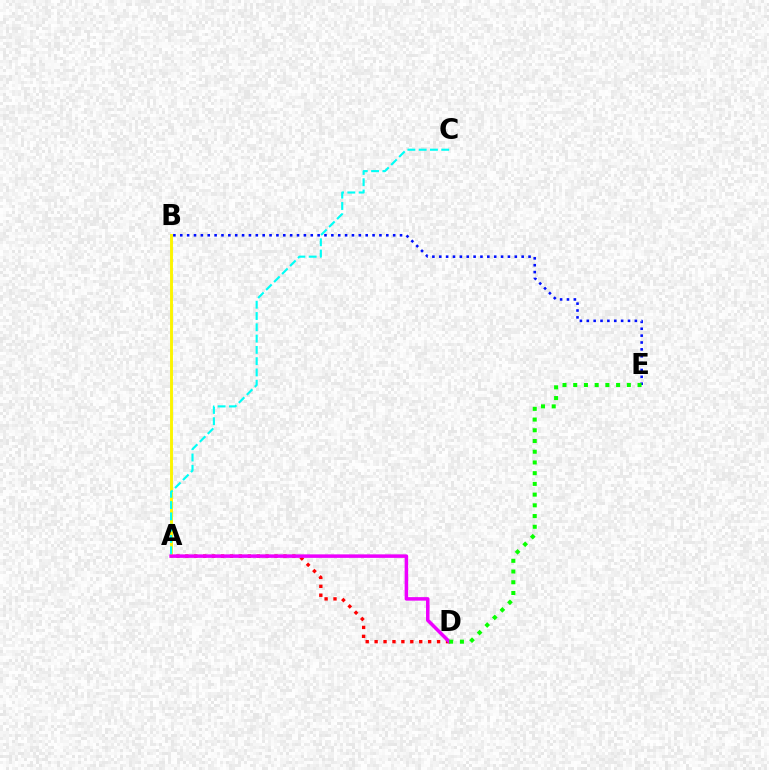{('A', 'D'): [{'color': '#ff0000', 'line_style': 'dotted', 'thickness': 2.42}, {'color': '#ee00ff', 'line_style': 'solid', 'thickness': 2.53}], ('A', 'B'): [{'color': '#fcf500', 'line_style': 'solid', 'thickness': 2.09}], ('B', 'E'): [{'color': '#0010ff', 'line_style': 'dotted', 'thickness': 1.87}], ('A', 'C'): [{'color': '#00fff6', 'line_style': 'dashed', 'thickness': 1.53}], ('D', 'E'): [{'color': '#08ff00', 'line_style': 'dotted', 'thickness': 2.91}]}